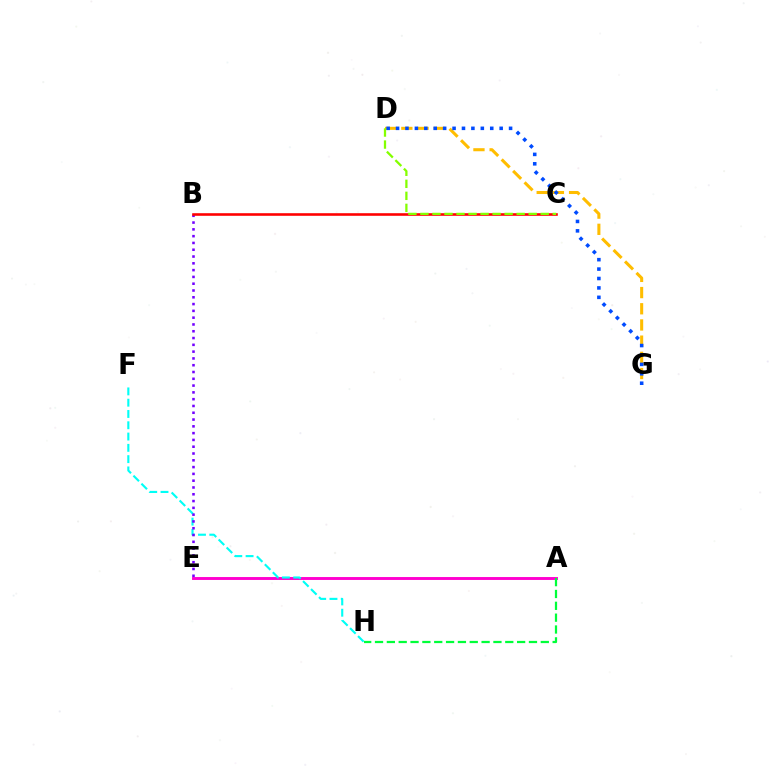{('A', 'E'): [{'color': '#ff00cf', 'line_style': 'solid', 'thickness': 2.09}], ('F', 'H'): [{'color': '#00fff6', 'line_style': 'dashed', 'thickness': 1.53}], ('B', 'E'): [{'color': '#7200ff', 'line_style': 'dotted', 'thickness': 1.85}], ('A', 'H'): [{'color': '#00ff39', 'line_style': 'dashed', 'thickness': 1.61}], ('D', 'G'): [{'color': '#ffbd00', 'line_style': 'dashed', 'thickness': 2.2}, {'color': '#004bff', 'line_style': 'dotted', 'thickness': 2.56}], ('B', 'C'): [{'color': '#ff0000', 'line_style': 'solid', 'thickness': 1.87}], ('C', 'D'): [{'color': '#84ff00', 'line_style': 'dashed', 'thickness': 1.63}]}